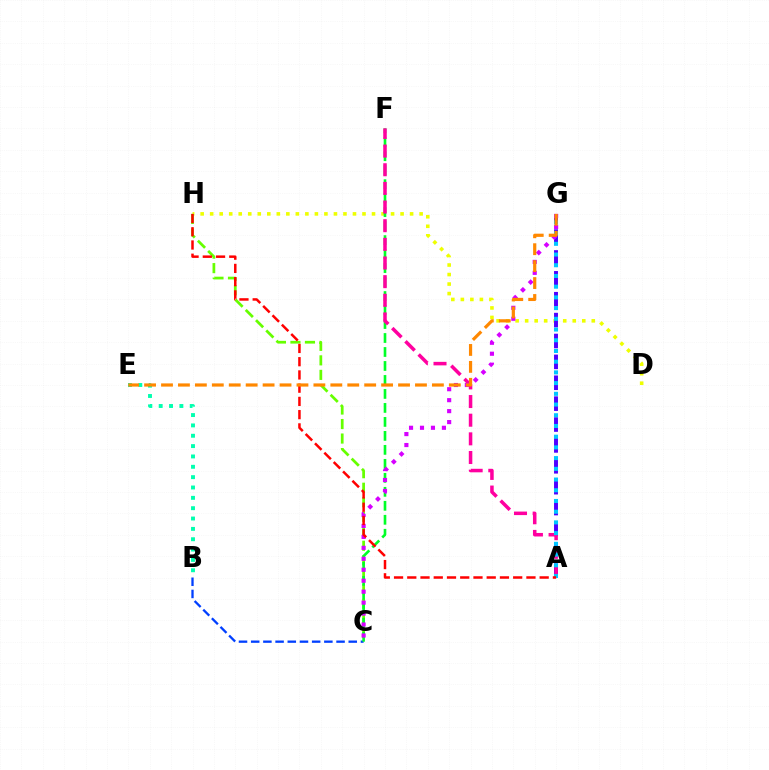{('D', 'H'): [{'color': '#eeff00', 'line_style': 'dotted', 'thickness': 2.59}], ('B', 'C'): [{'color': '#003fff', 'line_style': 'dashed', 'thickness': 1.66}], ('C', 'H'): [{'color': '#66ff00', 'line_style': 'dashed', 'thickness': 1.97}], ('A', 'G'): [{'color': '#4f00ff', 'line_style': 'dashed', 'thickness': 2.84}, {'color': '#00c7ff', 'line_style': 'dotted', 'thickness': 2.91}], ('C', 'F'): [{'color': '#00ff27', 'line_style': 'dashed', 'thickness': 1.9}], ('A', 'F'): [{'color': '#ff00a0', 'line_style': 'dashed', 'thickness': 2.53}], ('B', 'E'): [{'color': '#00ffaf', 'line_style': 'dotted', 'thickness': 2.81}], ('C', 'G'): [{'color': '#d600ff', 'line_style': 'dotted', 'thickness': 2.98}], ('A', 'H'): [{'color': '#ff0000', 'line_style': 'dashed', 'thickness': 1.8}], ('E', 'G'): [{'color': '#ff8800', 'line_style': 'dashed', 'thickness': 2.3}]}